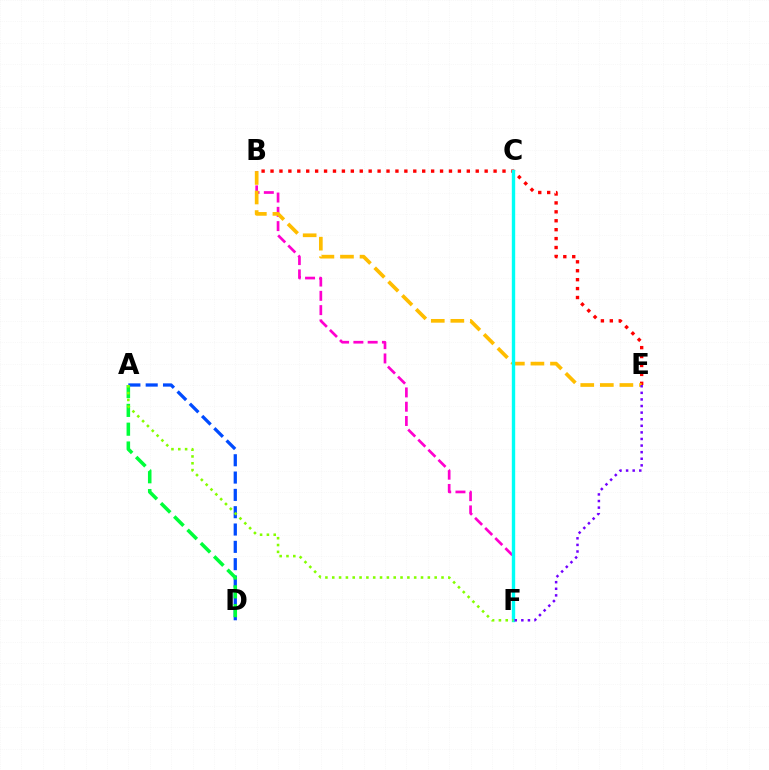{('B', 'E'): [{'color': '#ff0000', 'line_style': 'dotted', 'thickness': 2.42}, {'color': '#ffbd00', 'line_style': 'dashed', 'thickness': 2.66}], ('B', 'F'): [{'color': '#ff00cf', 'line_style': 'dashed', 'thickness': 1.94}], ('C', 'F'): [{'color': '#00fff6', 'line_style': 'solid', 'thickness': 2.43}], ('A', 'D'): [{'color': '#004bff', 'line_style': 'dashed', 'thickness': 2.35}, {'color': '#00ff39', 'line_style': 'dashed', 'thickness': 2.56}], ('A', 'F'): [{'color': '#84ff00', 'line_style': 'dotted', 'thickness': 1.86}], ('E', 'F'): [{'color': '#7200ff', 'line_style': 'dotted', 'thickness': 1.79}]}